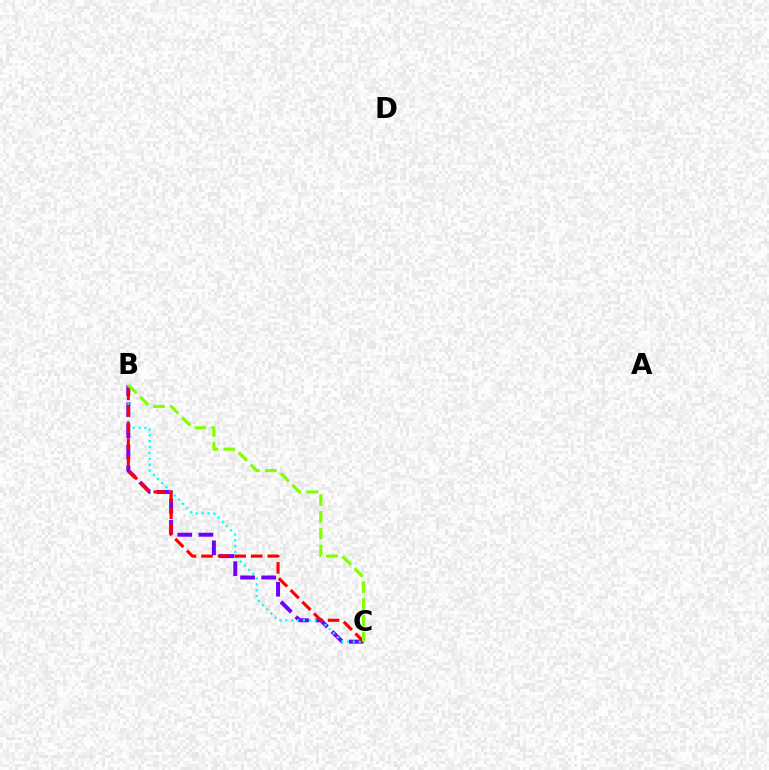{('B', 'C'): [{'color': '#7200ff', 'line_style': 'dashed', 'thickness': 2.87}, {'color': '#00fff6', 'line_style': 'dotted', 'thickness': 1.6}, {'color': '#ff0000', 'line_style': 'dashed', 'thickness': 2.25}, {'color': '#84ff00', 'line_style': 'dashed', 'thickness': 2.28}]}